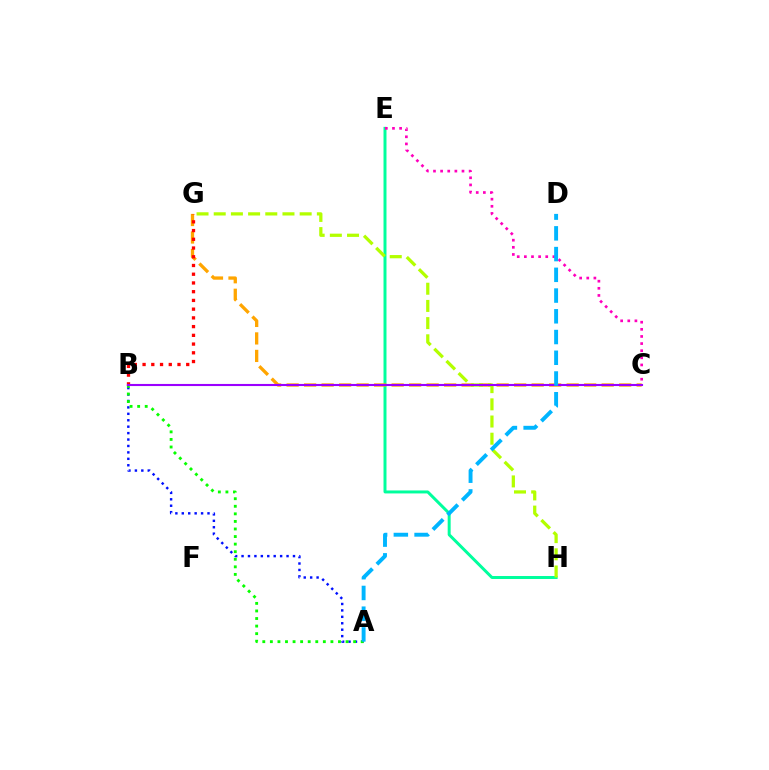{('E', 'H'): [{'color': '#00ff9d', 'line_style': 'solid', 'thickness': 2.14}], ('C', 'G'): [{'color': '#ffa500', 'line_style': 'dashed', 'thickness': 2.38}], ('A', 'B'): [{'color': '#0010ff', 'line_style': 'dotted', 'thickness': 1.75}, {'color': '#08ff00', 'line_style': 'dotted', 'thickness': 2.06}], ('B', 'G'): [{'color': '#ff0000', 'line_style': 'dotted', 'thickness': 2.37}], ('G', 'H'): [{'color': '#b3ff00', 'line_style': 'dashed', 'thickness': 2.34}], ('C', 'E'): [{'color': '#ff00bd', 'line_style': 'dotted', 'thickness': 1.94}], ('B', 'C'): [{'color': '#9b00ff', 'line_style': 'solid', 'thickness': 1.51}], ('A', 'D'): [{'color': '#00b5ff', 'line_style': 'dashed', 'thickness': 2.82}]}